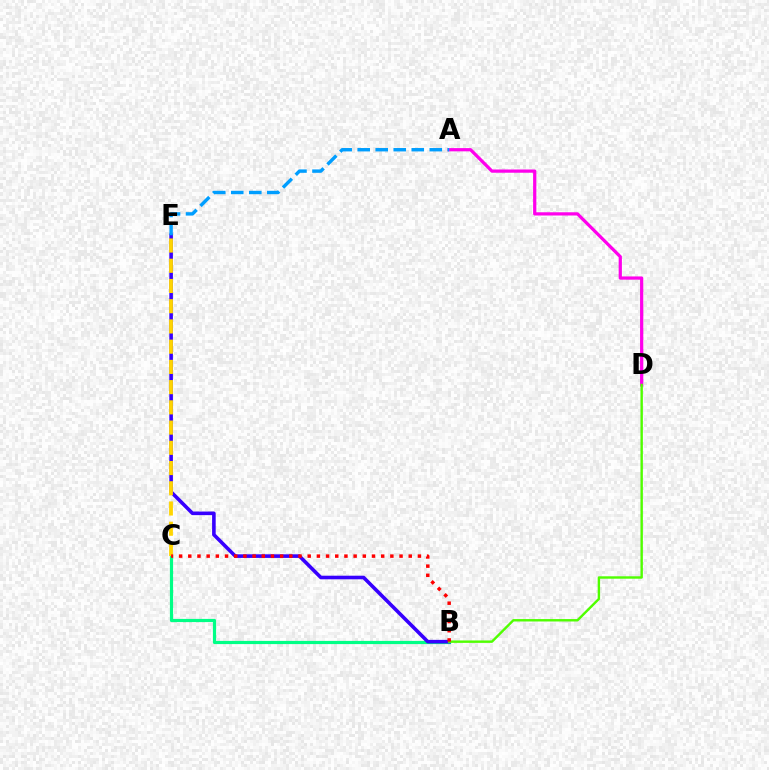{('A', 'D'): [{'color': '#ff00ed', 'line_style': 'solid', 'thickness': 2.33}], ('B', 'C'): [{'color': '#00ff86', 'line_style': 'solid', 'thickness': 2.3}, {'color': '#ff0000', 'line_style': 'dotted', 'thickness': 2.5}], ('B', 'E'): [{'color': '#3700ff', 'line_style': 'solid', 'thickness': 2.59}], ('B', 'D'): [{'color': '#4fff00', 'line_style': 'solid', 'thickness': 1.74}], ('C', 'E'): [{'color': '#ffd500', 'line_style': 'dashed', 'thickness': 2.75}], ('A', 'E'): [{'color': '#009eff', 'line_style': 'dashed', 'thickness': 2.45}]}